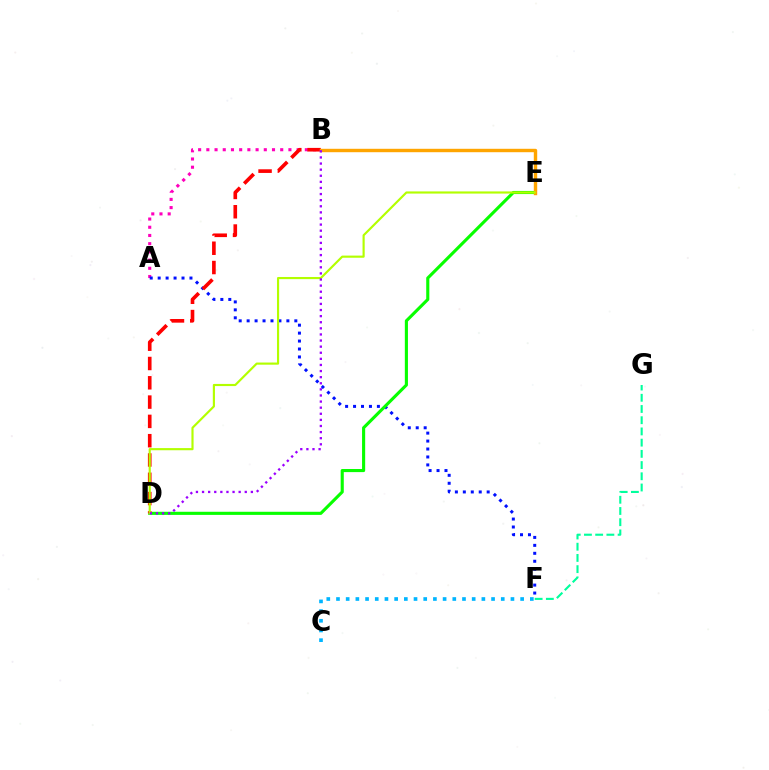{('A', 'B'): [{'color': '#ff00bd', 'line_style': 'dotted', 'thickness': 2.23}], ('A', 'F'): [{'color': '#0010ff', 'line_style': 'dotted', 'thickness': 2.16}], ('D', 'E'): [{'color': '#08ff00', 'line_style': 'solid', 'thickness': 2.24}, {'color': '#b3ff00', 'line_style': 'solid', 'thickness': 1.55}], ('B', 'D'): [{'color': '#ff0000', 'line_style': 'dashed', 'thickness': 2.62}, {'color': '#9b00ff', 'line_style': 'dotted', 'thickness': 1.66}], ('B', 'E'): [{'color': '#ffa500', 'line_style': 'solid', 'thickness': 2.46}], ('F', 'G'): [{'color': '#00ff9d', 'line_style': 'dashed', 'thickness': 1.52}], ('C', 'F'): [{'color': '#00b5ff', 'line_style': 'dotted', 'thickness': 2.63}]}